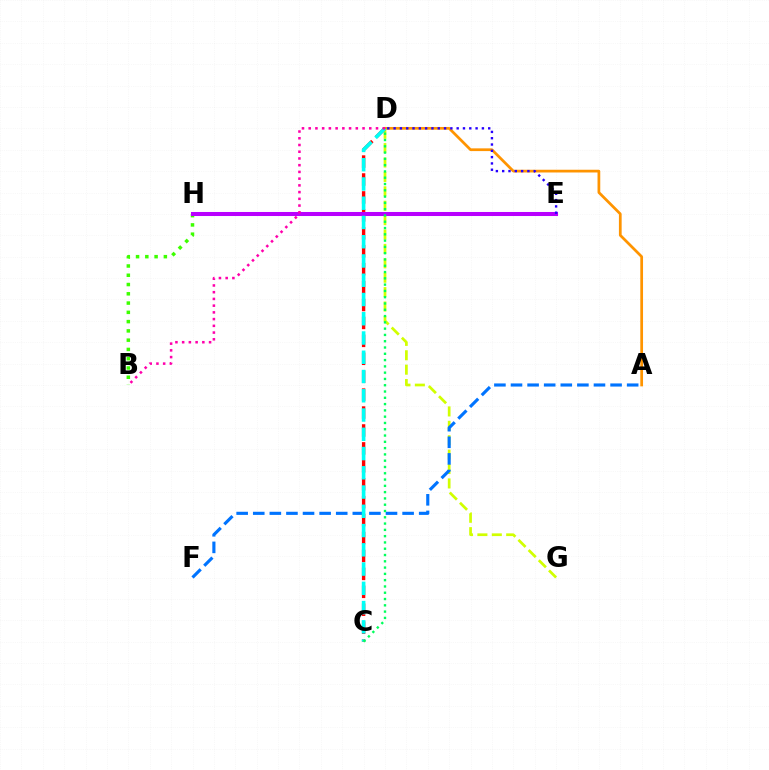{('D', 'G'): [{'color': '#d1ff00', 'line_style': 'dashed', 'thickness': 1.96}], ('B', 'H'): [{'color': '#3dff00', 'line_style': 'dotted', 'thickness': 2.52}], ('A', 'F'): [{'color': '#0074ff', 'line_style': 'dashed', 'thickness': 2.25}], ('A', 'D'): [{'color': '#ff9400', 'line_style': 'solid', 'thickness': 1.97}], ('C', 'D'): [{'color': '#ff0000', 'line_style': 'dashed', 'thickness': 2.44}, {'color': '#00fff6', 'line_style': 'dashed', 'thickness': 2.62}, {'color': '#00ff5c', 'line_style': 'dotted', 'thickness': 1.71}], ('E', 'H'): [{'color': '#b900ff', 'line_style': 'solid', 'thickness': 2.91}], ('D', 'E'): [{'color': '#2500ff', 'line_style': 'dotted', 'thickness': 1.71}], ('B', 'D'): [{'color': '#ff00ac', 'line_style': 'dotted', 'thickness': 1.83}]}